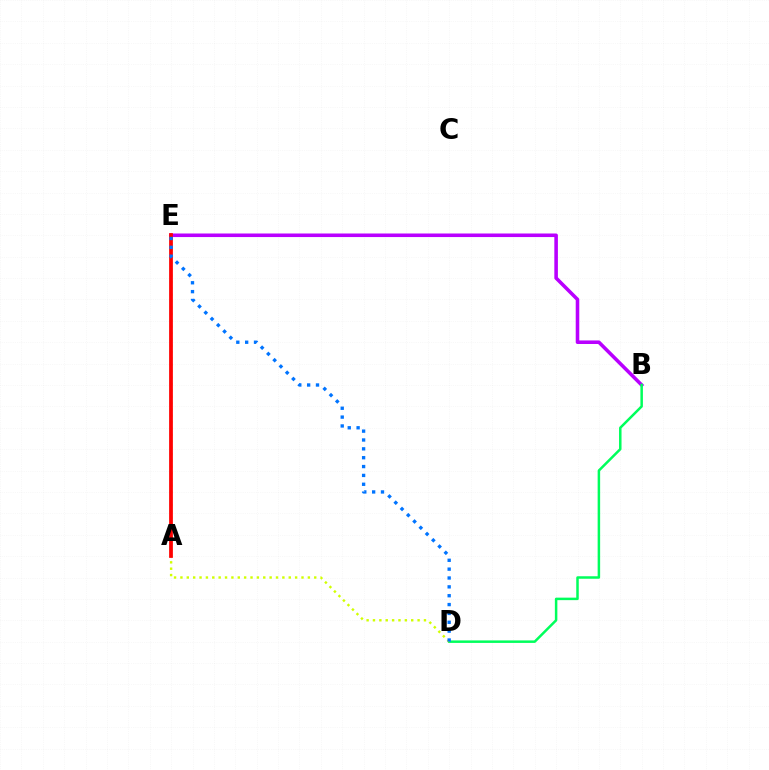{('B', 'E'): [{'color': '#b900ff', 'line_style': 'solid', 'thickness': 2.57}], ('B', 'D'): [{'color': '#00ff5c', 'line_style': 'solid', 'thickness': 1.8}], ('D', 'E'): [{'color': '#d1ff00', 'line_style': 'dotted', 'thickness': 1.73}, {'color': '#0074ff', 'line_style': 'dotted', 'thickness': 2.41}], ('A', 'E'): [{'color': '#ff0000', 'line_style': 'solid', 'thickness': 2.7}]}